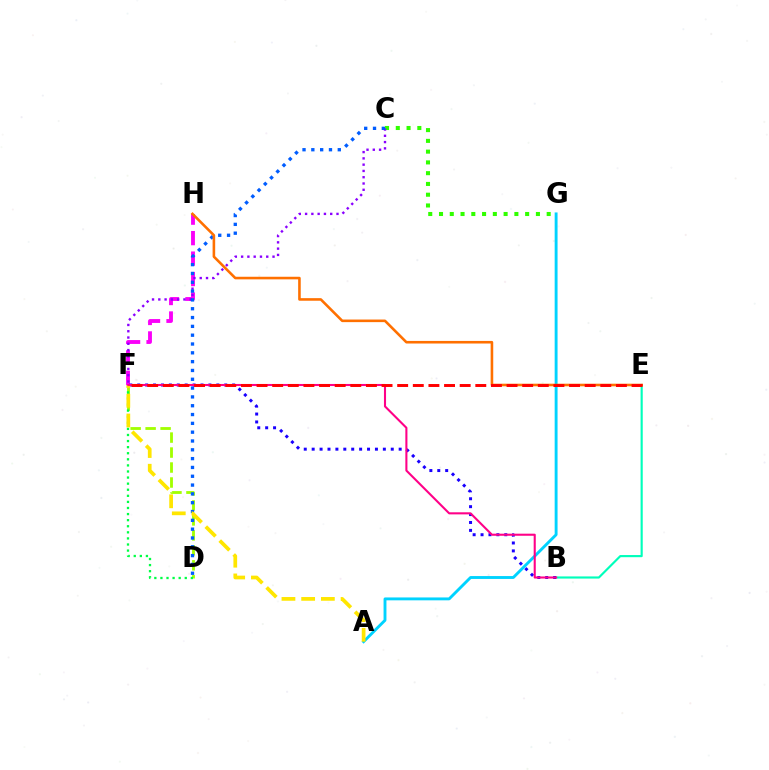{('D', 'F'): [{'color': '#a2ff00', 'line_style': 'dashed', 'thickness': 2.03}, {'color': '#00ff45', 'line_style': 'dotted', 'thickness': 1.65}], ('B', 'E'): [{'color': '#00ffbb', 'line_style': 'solid', 'thickness': 1.55}], ('F', 'H'): [{'color': '#fa00f9', 'line_style': 'dashed', 'thickness': 2.78}], ('C', 'G'): [{'color': '#31ff00', 'line_style': 'dotted', 'thickness': 2.93}], ('C', 'F'): [{'color': '#8a00ff', 'line_style': 'dotted', 'thickness': 1.71}], ('C', 'D'): [{'color': '#005dff', 'line_style': 'dotted', 'thickness': 2.4}], ('A', 'G'): [{'color': '#00d3ff', 'line_style': 'solid', 'thickness': 2.08}], ('B', 'F'): [{'color': '#1900ff', 'line_style': 'dotted', 'thickness': 2.15}, {'color': '#ff0088', 'line_style': 'solid', 'thickness': 1.5}], ('E', 'H'): [{'color': '#ff7000', 'line_style': 'solid', 'thickness': 1.86}], ('A', 'F'): [{'color': '#ffe600', 'line_style': 'dashed', 'thickness': 2.68}], ('E', 'F'): [{'color': '#ff0000', 'line_style': 'dashed', 'thickness': 2.12}]}